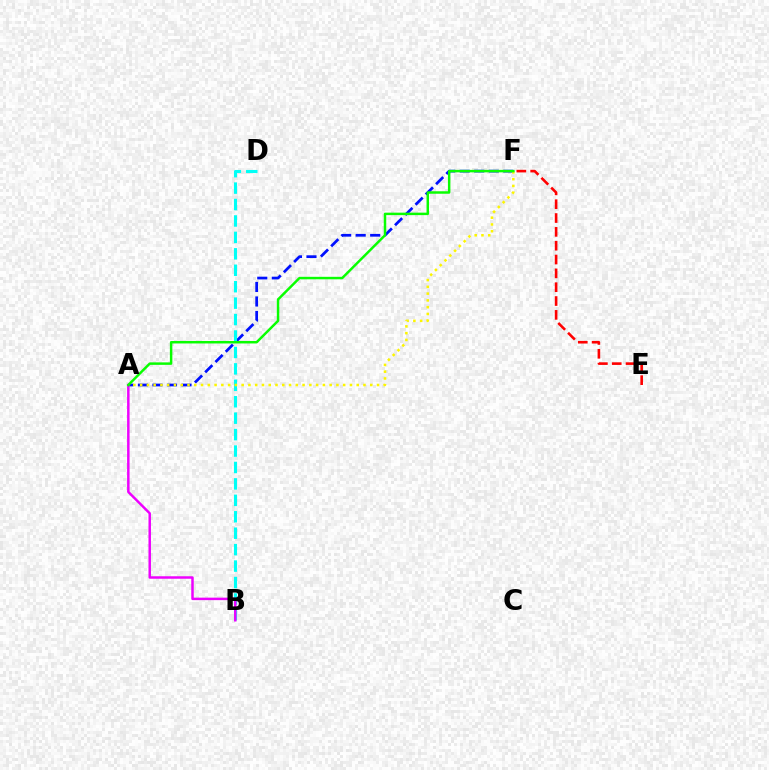{('E', 'F'): [{'color': '#ff0000', 'line_style': 'dashed', 'thickness': 1.88}], ('A', 'F'): [{'color': '#0010ff', 'line_style': 'dashed', 'thickness': 1.97}, {'color': '#fcf500', 'line_style': 'dotted', 'thickness': 1.84}, {'color': '#08ff00', 'line_style': 'solid', 'thickness': 1.78}], ('B', 'D'): [{'color': '#00fff6', 'line_style': 'dashed', 'thickness': 2.23}], ('A', 'B'): [{'color': '#ee00ff', 'line_style': 'solid', 'thickness': 1.79}]}